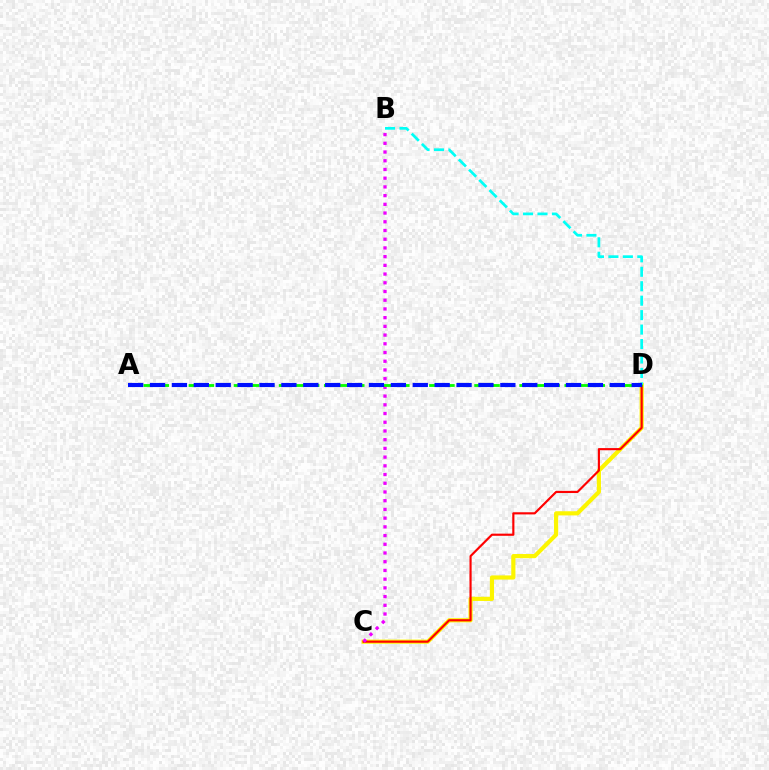{('C', 'D'): [{'color': '#fcf500', 'line_style': 'solid', 'thickness': 3.0}, {'color': '#ff0000', 'line_style': 'solid', 'thickness': 1.55}], ('B', 'C'): [{'color': '#ee00ff', 'line_style': 'dotted', 'thickness': 2.37}], ('B', 'D'): [{'color': '#00fff6', 'line_style': 'dashed', 'thickness': 1.96}], ('A', 'D'): [{'color': '#08ff00', 'line_style': 'dashed', 'thickness': 2.04}, {'color': '#0010ff', 'line_style': 'dashed', 'thickness': 2.97}]}